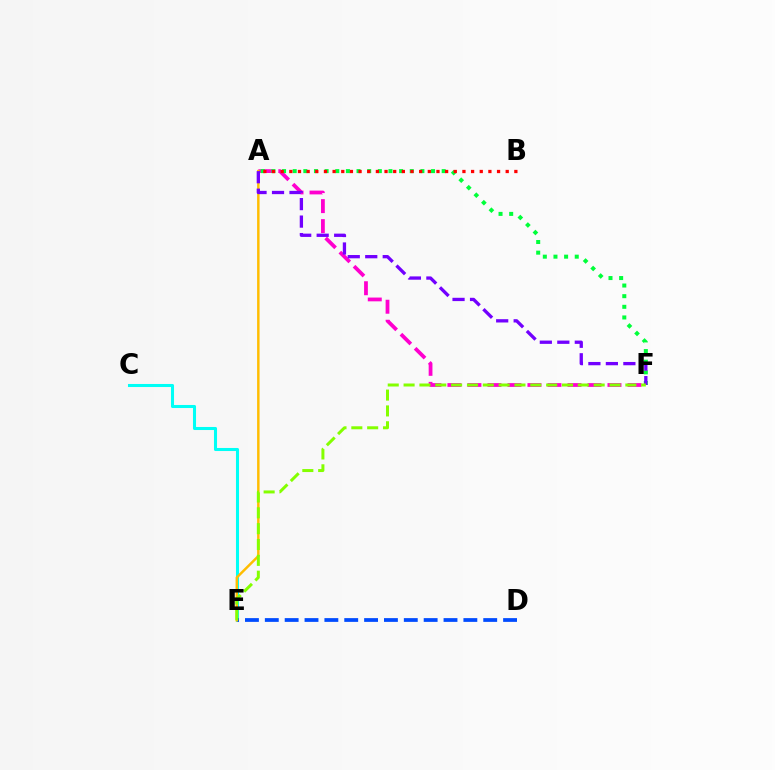{('A', 'F'): [{'color': '#ff00cf', 'line_style': 'dashed', 'thickness': 2.72}, {'color': '#00ff39', 'line_style': 'dotted', 'thickness': 2.89}, {'color': '#7200ff', 'line_style': 'dashed', 'thickness': 2.38}], ('C', 'E'): [{'color': '#00fff6', 'line_style': 'solid', 'thickness': 2.2}], ('D', 'E'): [{'color': '#004bff', 'line_style': 'dashed', 'thickness': 2.7}], ('A', 'B'): [{'color': '#ff0000', 'line_style': 'dotted', 'thickness': 2.35}], ('A', 'E'): [{'color': '#ffbd00', 'line_style': 'solid', 'thickness': 1.77}], ('E', 'F'): [{'color': '#84ff00', 'line_style': 'dashed', 'thickness': 2.15}]}